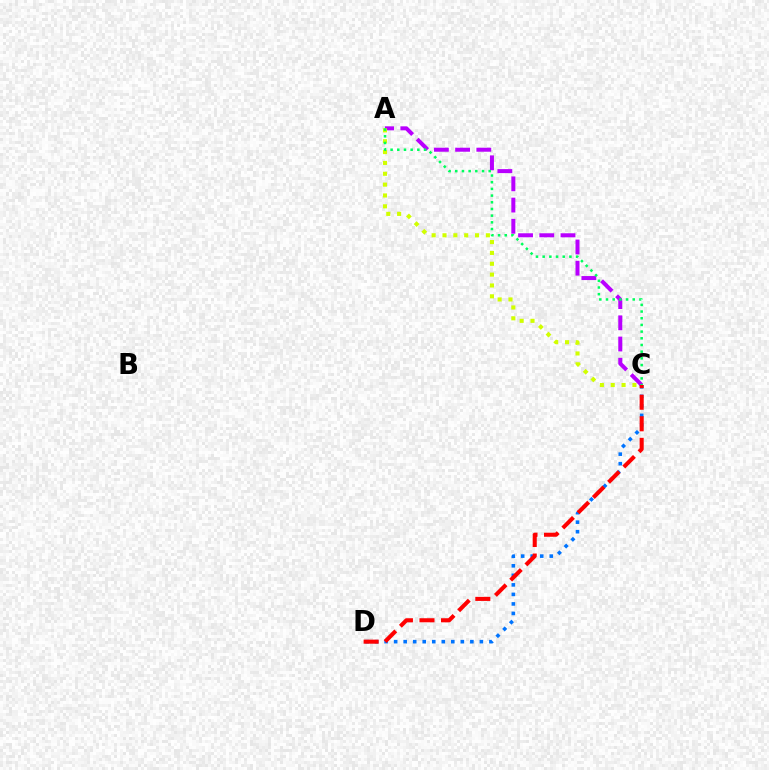{('A', 'C'): [{'color': '#b900ff', 'line_style': 'dashed', 'thickness': 2.88}, {'color': '#d1ff00', 'line_style': 'dotted', 'thickness': 2.95}, {'color': '#00ff5c', 'line_style': 'dotted', 'thickness': 1.82}], ('C', 'D'): [{'color': '#0074ff', 'line_style': 'dotted', 'thickness': 2.59}, {'color': '#ff0000', 'line_style': 'dashed', 'thickness': 2.93}]}